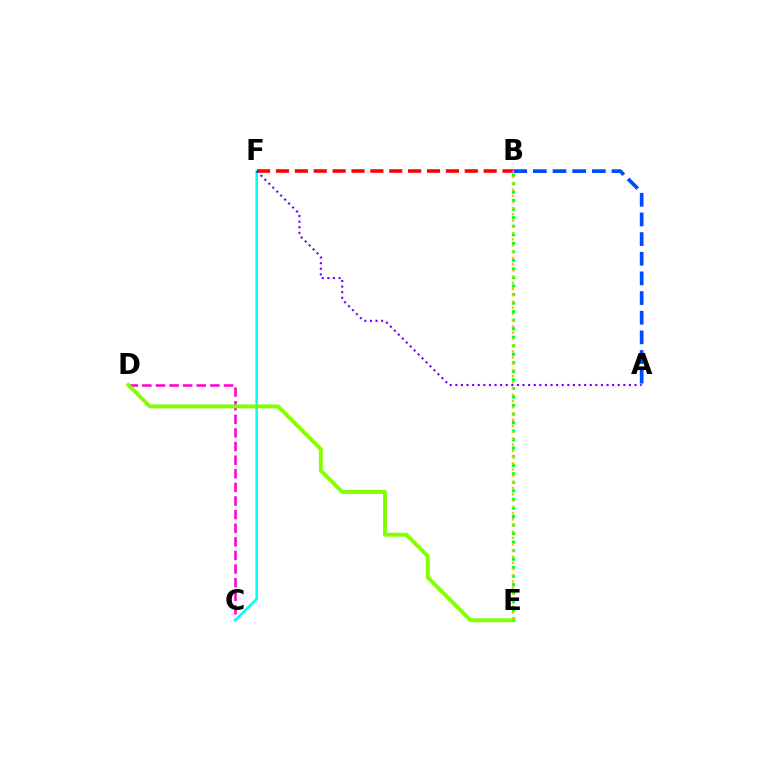{('C', 'D'): [{'color': '#ff00cf', 'line_style': 'dashed', 'thickness': 1.85}], ('C', 'F'): [{'color': '#00fff6', 'line_style': 'solid', 'thickness': 1.85}], ('D', 'E'): [{'color': '#84ff00', 'line_style': 'solid', 'thickness': 2.81}], ('B', 'E'): [{'color': '#00ff39', 'line_style': 'dotted', 'thickness': 2.32}, {'color': '#ffbd00', 'line_style': 'dotted', 'thickness': 1.69}], ('B', 'F'): [{'color': '#ff0000', 'line_style': 'dashed', 'thickness': 2.57}], ('A', 'F'): [{'color': '#7200ff', 'line_style': 'dotted', 'thickness': 1.52}], ('A', 'B'): [{'color': '#004bff', 'line_style': 'dashed', 'thickness': 2.67}]}